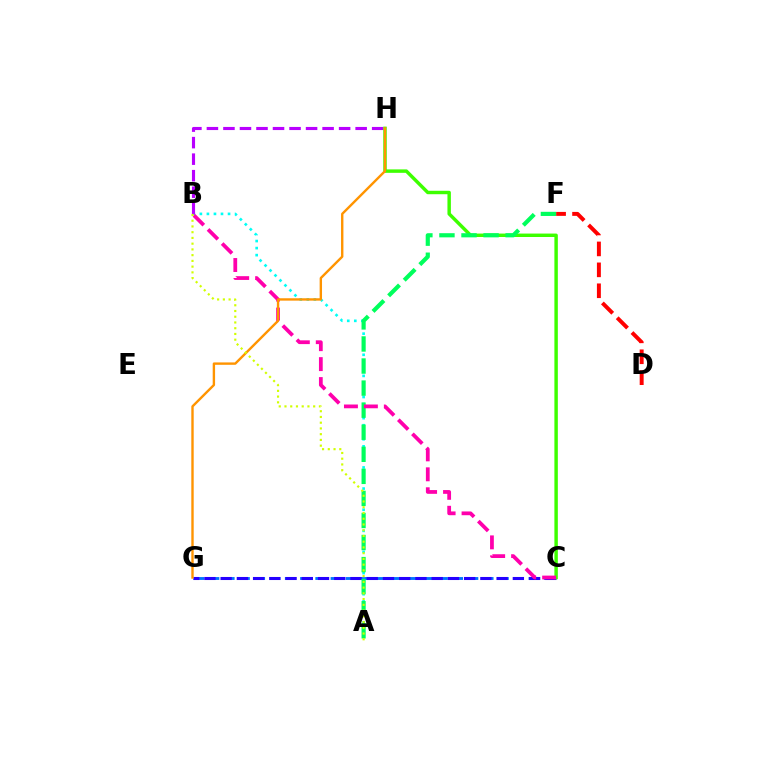{('C', 'G'): [{'color': '#0074ff', 'line_style': 'dashed', 'thickness': 2.07}, {'color': '#2500ff', 'line_style': 'dashed', 'thickness': 2.21}], ('D', 'F'): [{'color': '#ff0000', 'line_style': 'dashed', 'thickness': 2.84}], ('A', 'B'): [{'color': '#00fff6', 'line_style': 'dotted', 'thickness': 1.91}, {'color': '#d1ff00', 'line_style': 'dotted', 'thickness': 1.56}], ('B', 'H'): [{'color': '#b900ff', 'line_style': 'dashed', 'thickness': 2.24}], ('C', 'H'): [{'color': '#3dff00', 'line_style': 'solid', 'thickness': 2.48}], ('A', 'F'): [{'color': '#00ff5c', 'line_style': 'dashed', 'thickness': 3.0}], ('B', 'C'): [{'color': '#ff00ac', 'line_style': 'dashed', 'thickness': 2.71}], ('G', 'H'): [{'color': '#ff9400', 'line_style': 'solid', 'thickness': 1.72}]}